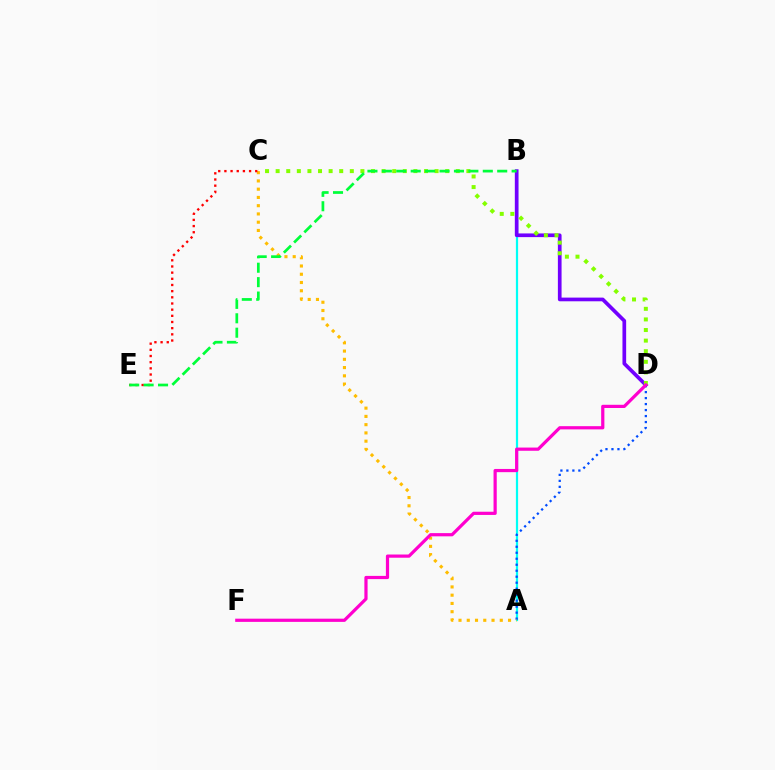{('A', 'B'): [{'color': '#00fff6', 'line_style': 'solid', 'thickness': 1.6}], ('B', 'D'): [{'color': '#7200ff', 'line_style': 'solid', 'thickness': 2.66}], ('A', 'D'): [{'color': '#004bff', 'line_style': 'dotted', 'thickness': 1.63}], ('C', 'D'): [{'color': '#84ff00', 'line_style': 'dotted', 'thickness': 2.88}], ('A', 'C'): [{'color': '#ffbd00', 'line_style': 'dotted', 'thickness': 2.24}], ('C', 'E'): [{'color': '#ff0000', 'line_style': 'dotted', 'thickness': 1.68}], ('B', 'E'): [{'color': '#00ff39', 'line_style': 'dashed', 'thickness': 1.96}], ('D', 'F'): [{'color': '#ff00cf', 'line_style': 'solid', 'thickness': 2.31}]}